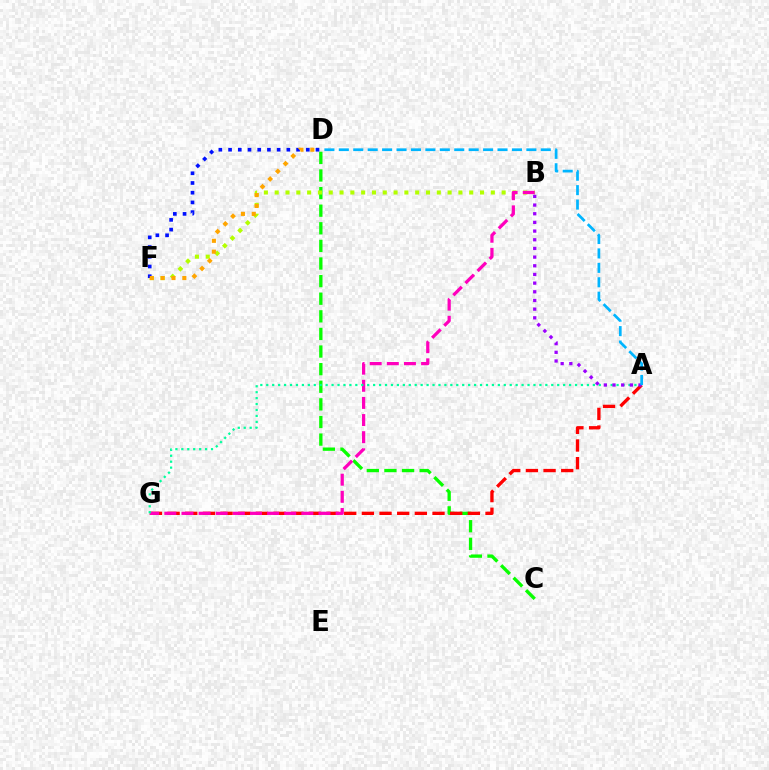{('C', 'D'): [{'color': '#08ff00', 'line_style': 'dashed', 'thickness': 2.39}], ('A', 'G'): [{'color': '#ff0000', 'line_style': 'dashed', 'thickness': 2.4}, {'color': '#00ff9d', 'line_style': 'dotted', 'thickness': 1.61}], ('B', 'F'): [{'color': '#b3ff00', 'line_style': 'dotted', 'thickness': 2.94}], ('B', 'G'): [{'color': '#ff00bd', 'line_style': 'dashed', 'thickness': 2.33}], ('A', 'B'): [{'color': '#9b00ff', 'line_style': 'dotted', 'thickness': 2.36}], ('A', 'D'): [{'color': '#00b5ff', 'line_style': 'dashed', 'thickness': 1.96}], ('D', 'F'): [{'color': '#0010ff', 'line_style': 'dotted', 'thickness': 2.64}, {'color': '#ffa500', 'line_style': 'dotted', 'thickness': 2.95}]}